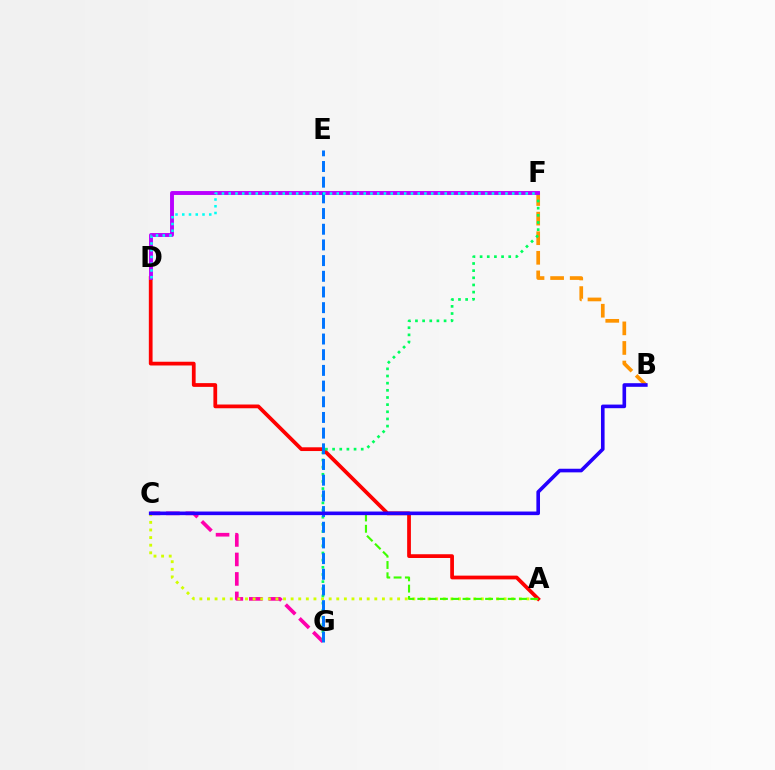{('C', 'G'): [{'color': '#ff00ac', 'line_style': 'dashed', 'thickness': 2.65}], ('A', 'C'): [{'color': '#d1ff00', 'line_style': 'dotted', 'thickness': 2.07}, {'color': '#3dff00', 'line_style': 'dashed', 'thickness': 1.53}], ('A', 'D'): [{'color': '#ff0000', 'line_style': 'solid', 'thickness': 2.7}], ('B', 'F'): [{'color': '#ff9400', 'line_style': 'dashed', 'thickness': 2.66}], ('F', 'G'): [{'color': '#00ff5c', 'line_style': 'dotted', 'thickness': 1.94}], ('D', 'F'): [{'color': '#b900ff', 'line_style': 'solid', 'thickness': 2.82}, {'color': '#00fff6', 'line_style': 'dotted', 'thickness': 1.83}], ('E', 'G'): [{'color': '#0074ff', 'line_style': 'dashed', 'thickness': 2.13}], ('B', 'C'): [{'color': '#2500ff', 'line_style': 'solid', 'thickness': 2.6}]}